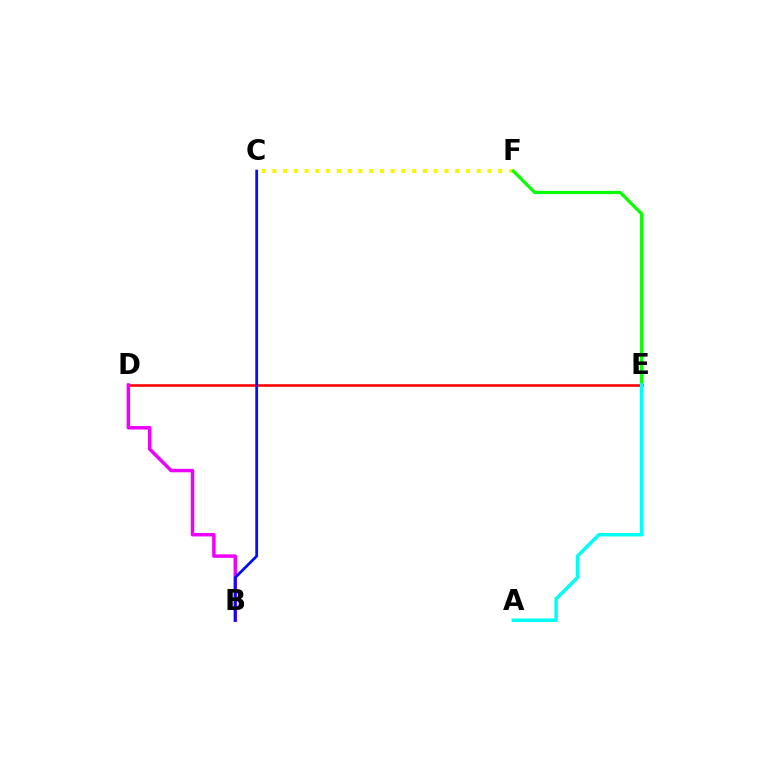{('C', 'F'): [{'color': '#fcf500', 'line_style': 'dotted', 'thickness': 2.92}], ('E', 'F'): [{'color': '#08ff00', 'line_style': 'solid', 'thickness': 2.32}], ('D', 'E'): [{'color': '#ff0000', 'line_style': 'solid', 'thickness': 1.86}], ('A', 'E'): [{'color': '#00fff6', 'line_style': 'solid', 'thickness': 2.52}], ('B', 'D'): [{'color': '#ee00ff', 'line_style': 'solid', 'thickness': 2.5}], ('B', 'C'): [{'color': '#0010ff', 'line_style': 'solid', 'thickness': 1.99}]}